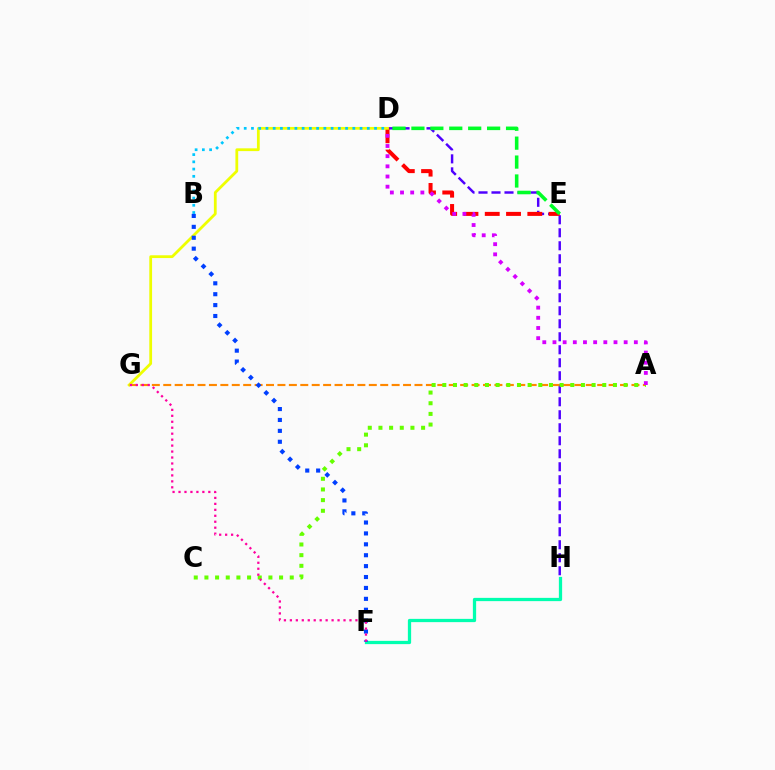{('D', 'H'): [{'color': '#4f00ff', 'line_style': 'dashed', 'thickness': 1.77}], ('D', 'E'): [{'color': '#ff0000', 'line_style': 'dashed', 'thickness': 2.89}, {'color': '#00ff27', 'line_style': 'dashed', 'thickness': 2.57}], ('A', 'G'): [{'color': '#ff8800', 'line_style': 'dashed', 'thickness': 1.55}], ('D', 'G'): [{'color': '#eeff00', 'line_style': 'solid', 'thickness': 2.0}], ('A', 'C'): [{'color': '#66ff00', 'line_style': 'dotted', 'thickness': 2.9}], ('F', 'H'): [{'color': '#00ffaf', 'line_style': 'solid', 'thickness': 2.35}], ('B', 'D'): [{'color': '#00c7ff', 'line_style': 'dotted', 'thickness': 1.97}], ('B', 'F'): [{'color': '#003fff', 'line_style': 'dotted', 'thickness': 2.96}], ('F', 'G'): [{'color': '#ff00a0', 'line_style': 'dotted', 'thickness': 1.62}], ('A', 'D'): [{'color': '#d600ff', 'line_style': 'dotted', 'thickness': 2.76}]}